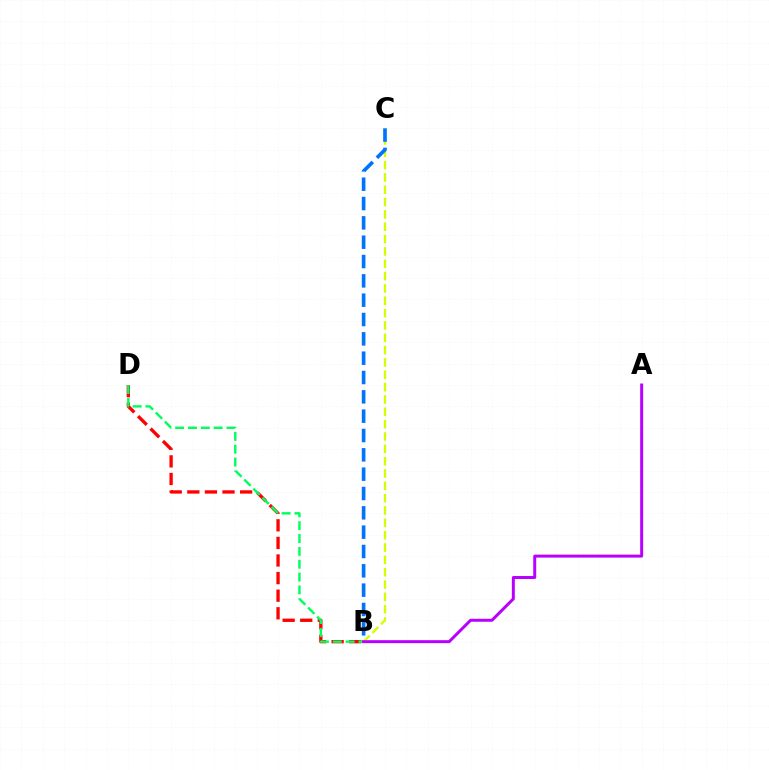{('B', 'D'): [{'color': '#ff0000', 'line_style': 'dashed', 'thickness': 2.39}, {'color': '#00ff5c', 'line_style': 'dashed', 'thickness': 1.74}], ('B', 'C'): [{'color': '#d1ff00', 'line_style': 'dashed', 'thickness': 1.68}, {'color': '#0074ff', 'line_style': 'dashed', 'thickness': 2.63}], ('A', 'B'): [{'color': '#b900ff', 'line_style': 'solid', 'thickness': 2.14}]}